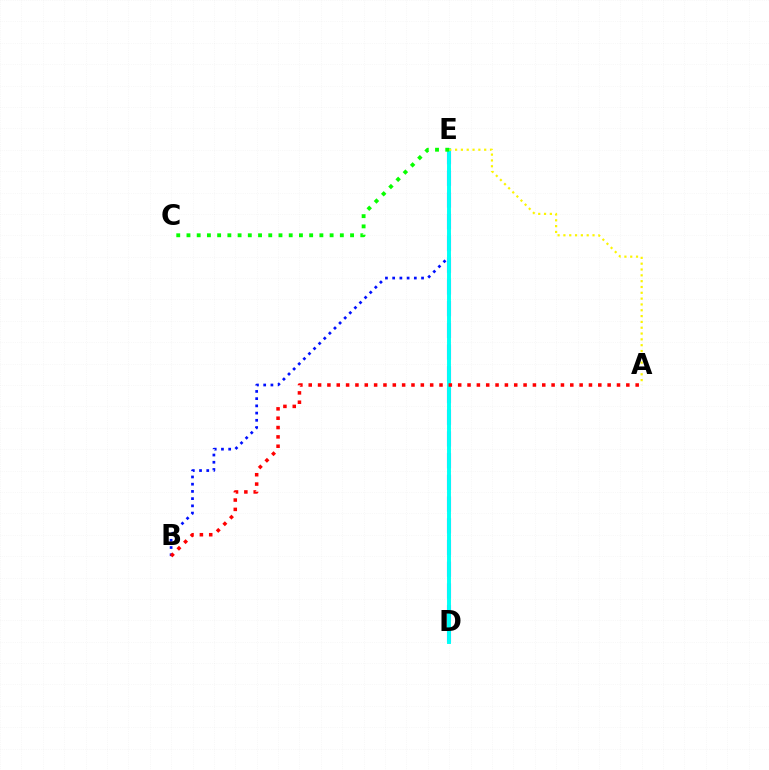{('D', 'E'): [{'color': '#ee00ff', 'line_style': 'dashed', 'thickness': 2.95}, {'color': '#00fff6', 'line_style': 'solid', 'thickness': 2.83}], ('B', 'E'): [{'color': '#0010ff', 'line_style': 'dotted', 'thickness': 1.96}], ('A', 'B'): [{'color': '#ff0000', 'line_style': 'dotted', 'thickness': 2.54}], ('A', 'E'): [{'color': '#fcf500', 'line_style': 'dotted', 'thickness': 1.58}], ('C', 'E'): [{'color': '#08ff00', 'line_style': 'dotted', 'thickness': 2.78}]}